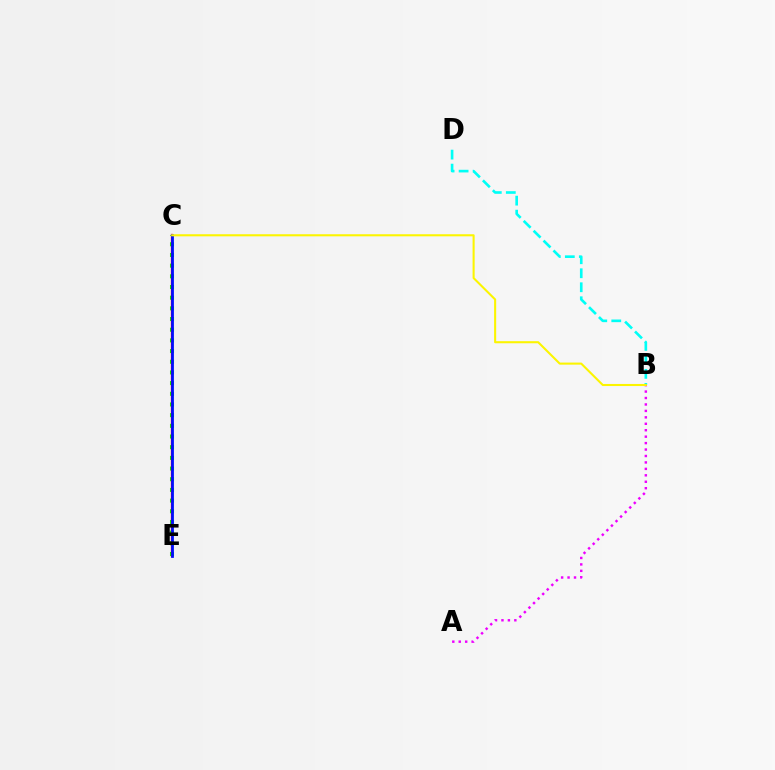{('A', 'B'): [{'color': '#ee00ff', 'line_style': 'dotted', 'thickness': 1.75}], ('C', 'E'): [{'color': '#08ff00', 'line_style': 'dotted', 'thickness': 2.9}, {'color': '#ff0000', 'line_style': 'solid', 'thickness': 1.63}, {'color': '#0010ff', 'line_style': 'solid', 'thickness': 1.99}], ('B', 'D'): [{'color': '#00fff6', 'line_style': 'dashed', 'thickness': 1.9}], ('B', 'C'): [{'color': '#fcf500', 'line_style': 'solid', 'thickness': 1.5}]}